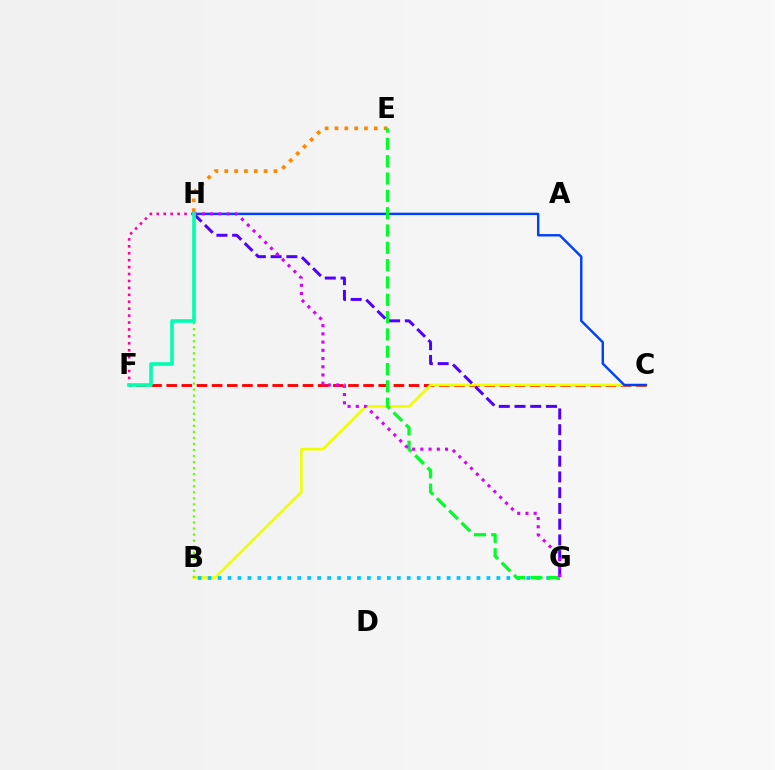{('C', 'F'): [{'color': '#ff0000', 'line_style': 'dashed', 'thickness': 2.06}], ('B', 'C'): [{'color': '#eeff00', 'line_style': 'solid', 'thickness': 1.89}], ('C', 'H'): [{'color': '#003fff', 'line_style': 'solid', 'thickness': 1.73}], ('B', 'H'): [{'color': '#66ff00', 'line_style': 'dotted', 'thickness': 1.64}], ('B', 'G'): [{'color': '#00c7ff', 'line_style': 'dotted', 'thickness': 2.71}], ('E', 'H'): [{'color': '#ff8800', 'line_style': 'dotted', 'thickness': 2.67}], ('E', 'G'): [{'color': '#00ff27', 'line_style': 'dashed', 'thickness': 2.35}], ('G', 'H'): [{'color': '#4f00ff', 'line_style': 'dashed', 'thickness': 2.14}, {'color': '#d600ff', 'line_style': 'dotted', 'thickness': 2.23}], ('F', 'H'): [{'color': '#ff00a0', 'line_style': 'dotted', 'thickness': 1.88}, {'color': '#00ffaf', 'line_style': 'solid', 'thickness': 2.6}]}